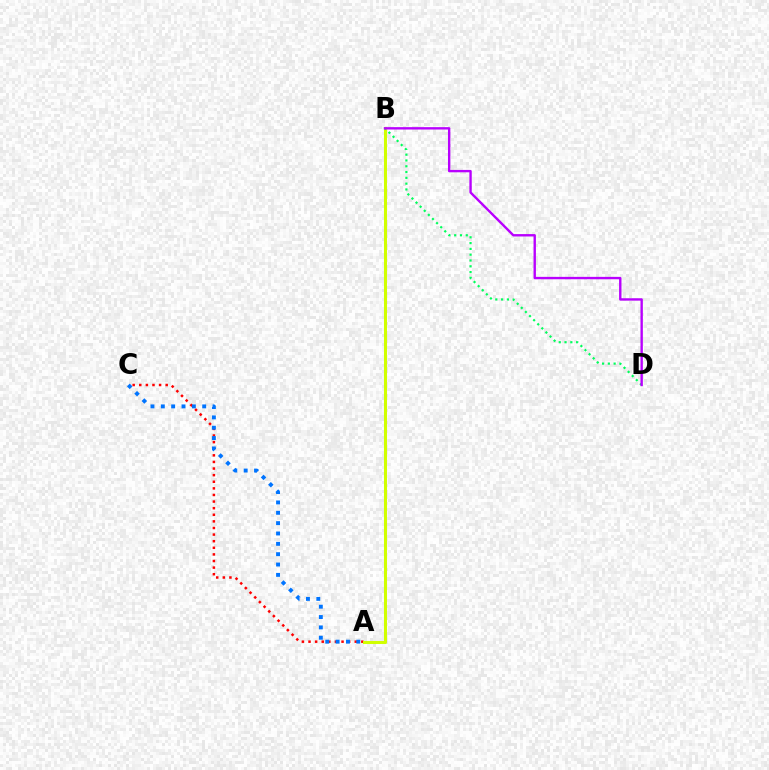{('A', 'C'): [{'color': '#ff0000', 'line_style': 'dotted', 'thickness': 1.79}, {'color': '#0074ff', 'line_style': 'dotted', 'thickness': 2.81}], ('A', 'B'): [{'color': '#d1ff00', 'line_style': 'solid', 'thickness': 2.19}], ('B', 'D'): [{'color': '#00ff5c', 'line_style': 'dotted', 'thickness': 1.58}, {'color': '#b900ff', 'line_style': 'solid', 'thickness': 1.71}]}